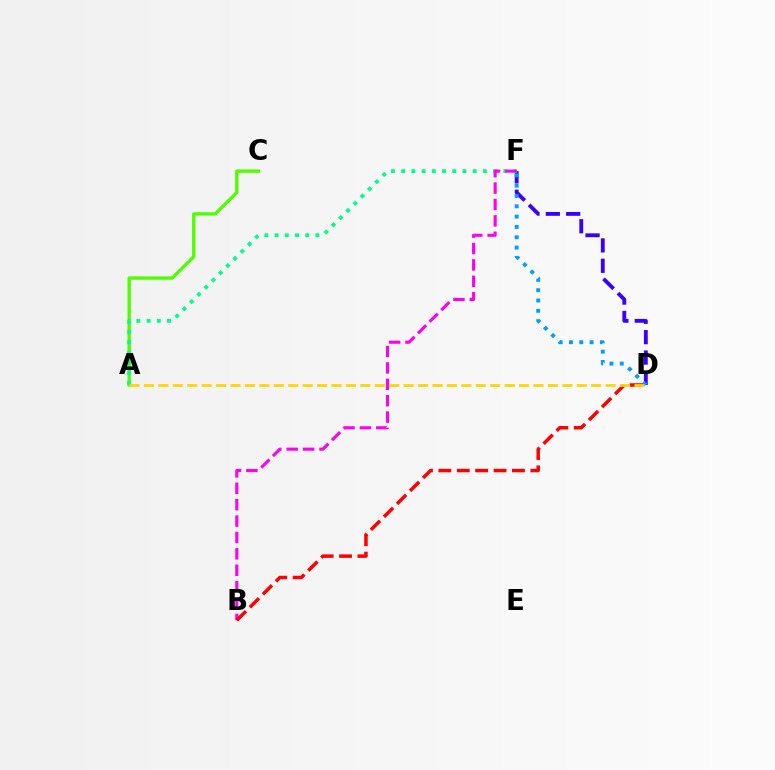{('A', 'C'): [{'color': '#4fff00', 'line_style': 'solid', 'thickness': 2.41}], ('D', 'F'): [{'color': '#3700ff', 'line_style': 'dashed', 'thickness': 2.77}, {'color': '#009eff', 'line_style': 'dotted', 'thickness': 2.8}], ('A', 'F'): [{'color': '#00ff86', 'line_style': 'dotted', 'thickness': 2.77}], ('B', 'F'): [{'color': '#ff00ed', 'line_style': 'dashed', 'thickness': 2.23}], ('B', 'D'): [{'color': '#ff0000', 'line_style': 'dashed', 'thickness': 2.5}], ('A', 'D'): [{'color': '#ffd500', 'line_style': 'dashed', 'thickness': 1.96}]}